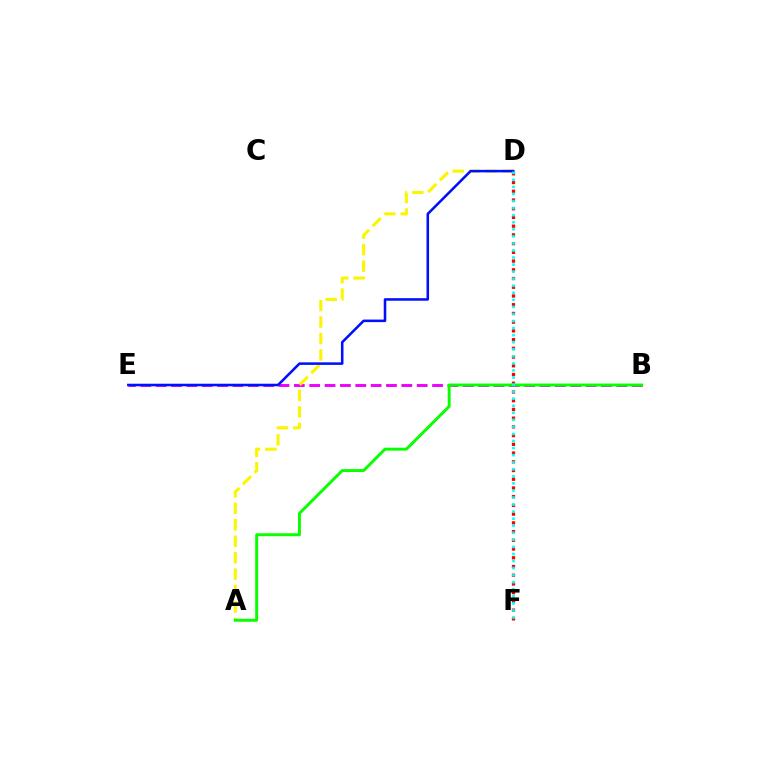{('B', 'E'): [{'color': '#ee00ff', 'line_style': 'dashed', 'thickness': 2.09}], ('D', 'F'): [{'color': '#ff0000', 'line_style': 'dotted', 'thickness': 2.37}, {'color': '#00fff6', 'line_style': 'dotted', 'thickness': 1.92}], ('A', 'D'): [{'color': '#fcf500', 'line_style': 'dashed', 'thickness': 2.24}], ('A', 'B'): [{'color': '#08ff00', 'line_style': 'solid', 'thickness': 2.11}], ('D', 'E'): [{'color': '#0010ff', 'line_style': 'solid', 'thickness': 1.83}]}